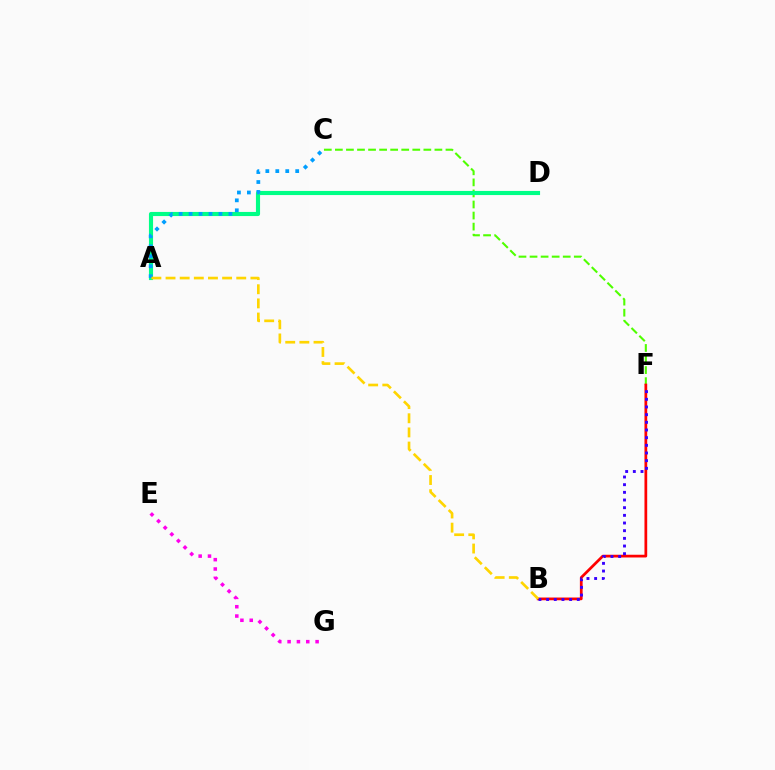{('C', 'F'): [{'color': '#4fff00', 'line_style': 'dashed', 'thickness': 1.5}], ('A', 'D'): [{'color': '#00ff86', 'line_style': 'solid', 'thickness': 2.97}], ('A', 'C'): [{'color': '#009eff', 'line_style': 'dotted', 'thickness': 2.71}], ('B', 'F'): [{'color': '#ff0000', 'line_style': 'solid', 'thickness': 1.97}, {'color': '#3700ff', 'line_style': 'dotted', 'thickness': 2.08}], ('A', 'B'): [{'color': '#ffd500', 'line_style': 'dashed', 'thickness': 1.92}], ('E', 'G'): [{'color': '#ff00ed', 'line_style': 'dotted', 'thickness': 2.54}]}